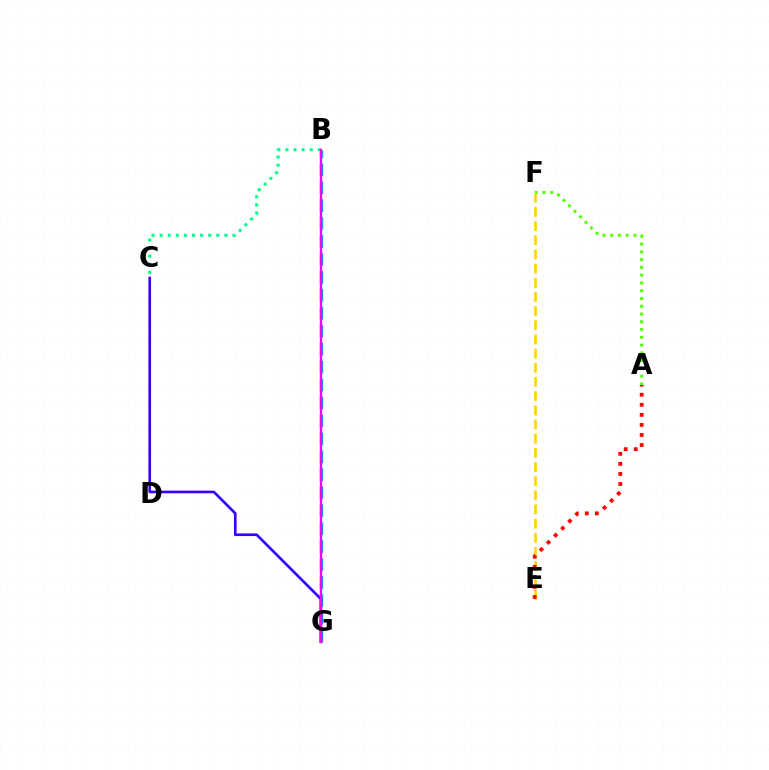{('B', 'G'): [{'color': '#009eff', 'line_style': 'dashed', 'thickness': 2.44}, {'color': '#ff00ed', 'line_style': 'solid', 'thickness': 1.73}], ('B', 'C'): [{'color': '#00ff86', 'line_style': 'dotted', 'thickness': 2.2}], ('A', 'F'): [{'color': '#4fff00', 'line_style': 'dotted', 'thickness': 2.11}], ('C', 'G'): [{'color': '#3700ff', 'line_style': 'solid', 'thickness': 1.91}], ('E', 'F'): [{'color': '#ffd500', 'line_style': 'dashed', 'thickness': 1.93}], ('A', 'E'): [{'color': '#ff0000', 'line_style': 'dotted', 'thickness': 2.73}]}